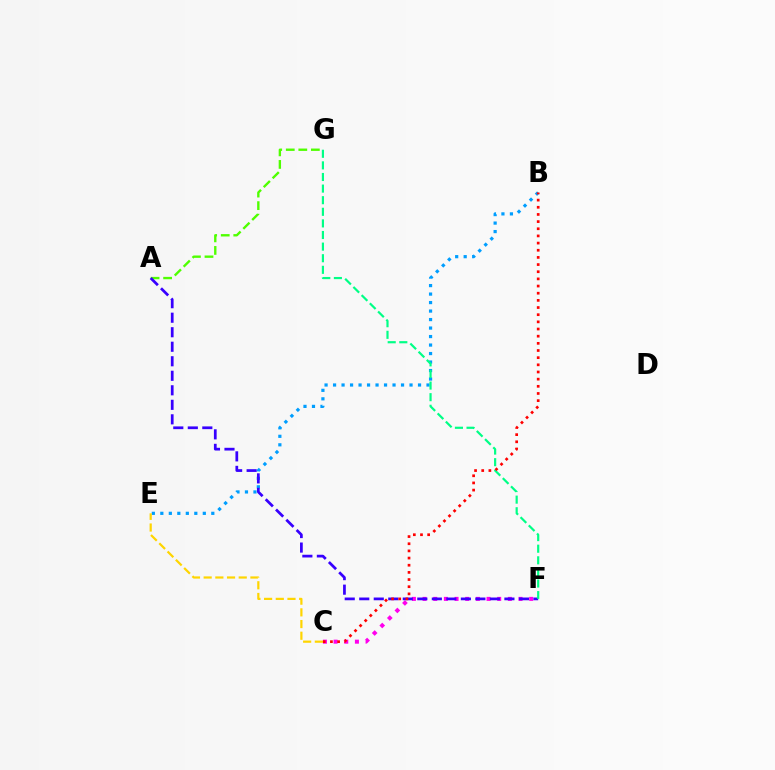{('C', 'F'): [{'color': '#ff00ed', 'line_style': 'dotted', 'thickness': 2.9}], ('B', 'E'): [{'color': '#009eff', 'line_style': 'dotted', 'thickness': 2.31}], ('A', 'G'): [{'color': '#4fff00', 'line_style': 'dashed', 'thickness': 1.7}], ('A', 'F'): [{'color': '#3700ff', 'line_style': 'dashed', 'thickness': 1.97}], ('F', 'G'): [{'color': '#00ff86', 'line_style': 'dashed', 'thickness': 1.58}], ('C', 'E'): [{'color': '#ffd500', 'line_style': 'dashed', 'thickness': 1.59}], ('B', 'C'): [{'color': '#ff0000', 'line_style': 'dotted', 'thickness': 1.95}]}